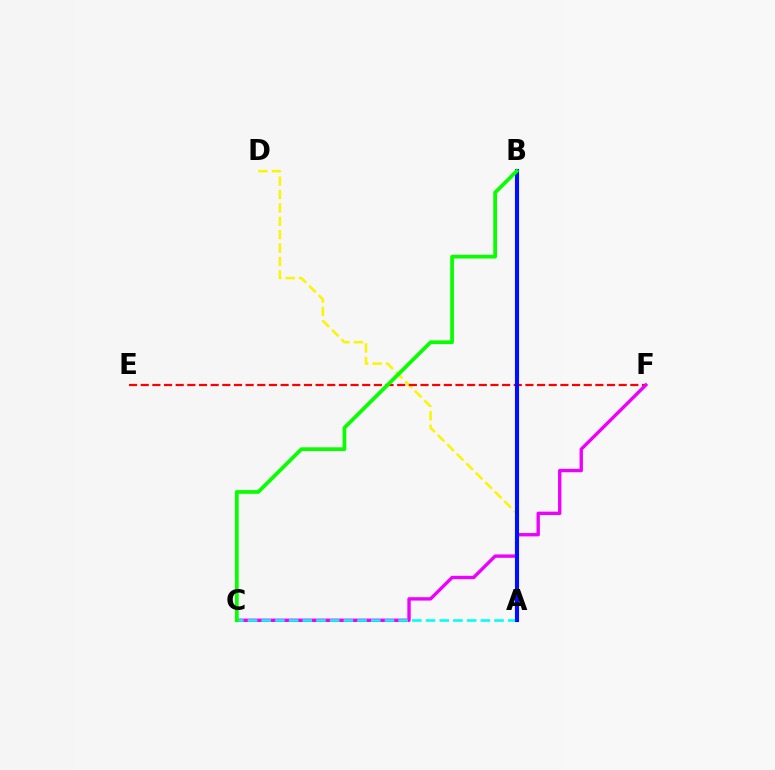{('A', 'D'): [{'color': '#fcf500', 'line_style': 'dashed', 'thickness': 1.82}], ('E', 'F'): [{'color': '#ff0000', 'line_style': 'dashed', 'thickness': 1.58}], ('C', 'F'): [{'color': '#ee00ff', 'line_style': 'solid', 'thickness': 2.43}], ('A', 'C'): [{'color': '#00fff6', 'line_style': 'dashed', 'thickness': 1.86}], ('A', 'B'): [{'color': '#0010ff', 'line_style': 'solid', 'thickness': 2.95}], ('B', 'C'): [{'color': '#08ff00', 'line_style': 'solid', 'thickness': 2.69}]}